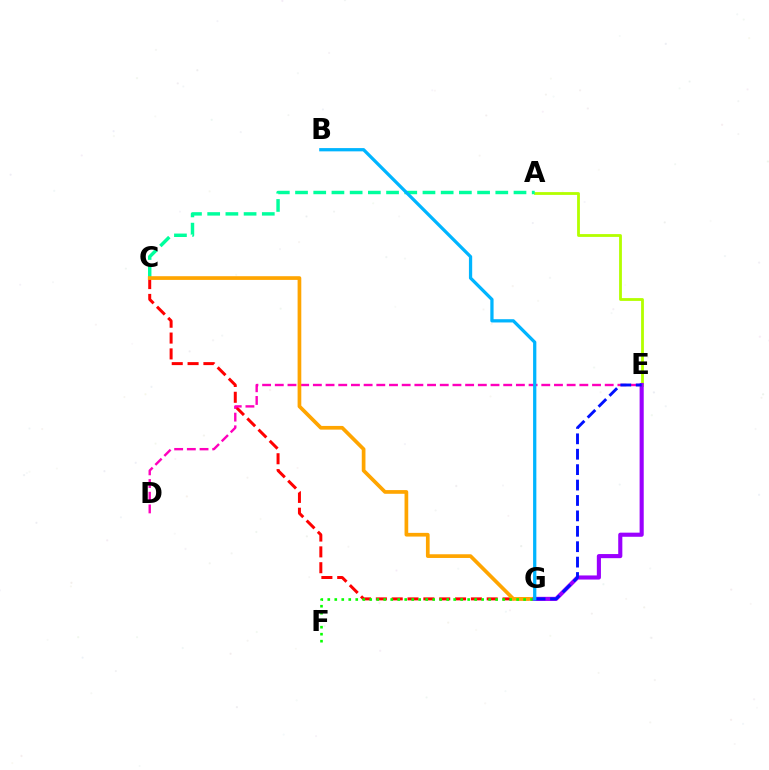{('C', 'G'): [{'color': '#ff0000', 'line_style': 'dashed', 'thickness': 2.15}, {'color': '#ffa500', 'line_style': 'solid', 'thickness': 2.66}], ('A', 'E'): [{'color': '#b3ff00', 'line_style': 'solid', 'thickness': 2.03}], ('D', 'E'): [{'color': '#ff00bd', 'line_style': 'dashed', 'thickness': 1.72}], ('A', 'C'): [{'color': '#00ff9d', 'line_style': 'dashed', 'thickness': 2.47}], ('F', 'G'): [{'color': '#08ff00', 'line_style': 'dotted', 'thickness': 1.9}], ('E', 'G'): [{'color': '#9b00ff', 'line_style': 'solid', 'thickness': 2.96}, {'color': '#0010ff', 'line_style': 'dashed', 'thickness': 2.09}], ('B', 'G'): [{'color': '#00b5ff', 'line_style': 'solid', 'thickness': 2.35}]}